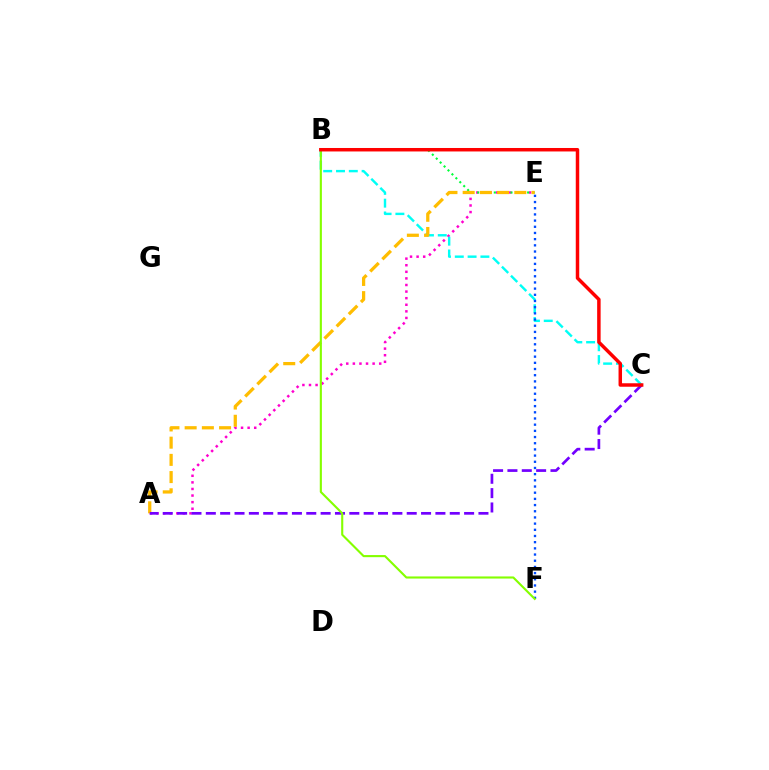{('A', 'E'): [{'color': '#ff00cf', 'line_style': 'dotted', 'thickness': 1.79}, {'color': '#ffbd00', 'line_style': 'dashed', 'thickness': 2.34}], ('B', 'C'): [{'color': '#00fff6', 'line_style': 'dashed', 'thickness': 1.74}, {'color': '#ff0000', 'line_style': 'solid', 'thickness': 2.5}], ('B', 'E'): [{'color': '#00ff39', 'line_style': 'dotted', 'thickness': 1.51}], ('E', 'F'): [{'color': '#004bff', 'line_style': 'dotted', 'thickness': 1.68}], ('A', 'C'): [{'color': '#7200ff', 'line_style': 'dashed', 'thickness': 1.95}], ('B', 'F'): [{'color': '#84ff00', 'line_style': 'solid', 'thickness': 1.53}]}